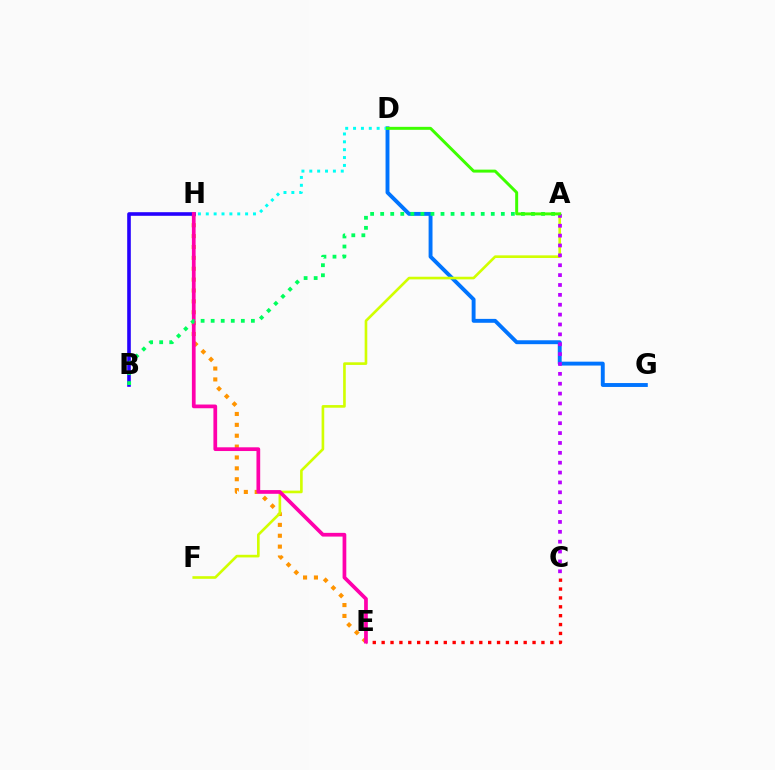{('C', 'E'): [{'color': '#ff0000', 'line_style': 'dotted', 'thickness': 2.41}], ('D', 'G'): [{'color': '#0074ff', 'line_style': 'solid', 'thickness': 2.81}], ('D', 'H'): [{'color': '#00fff6', 'line_style': 'dotted', 'thickness': 2.14}], ('E', 'H'): [{'color': '#ff9400', 'line_style': 'dotted', 'thickness': 2.96}, {'color': '#ff00ac', 'line_style': 'solid', 'thickness': 2.68}], ('A', 'F'): [{'color': '#d1ff00', 'line_style': 'solid', 'thickness': 1.9}], ('B', 'H'): [{'color': '#2500ff', 'line_style': 'solid', 'thickness': 2.6}], ('A', 'C'): [{'color': '#b900ff', 'line_style': 'dotted', 'thickness': 2.68}], ('A', 'B'): [{'color': '#00ff5c', 'line_style': 'dotted', 'thickness': 2.73}], ('A', 'D'): [{'color': '#3dff00', 'line_style': 'solid', 'thickness': 2.14}]}